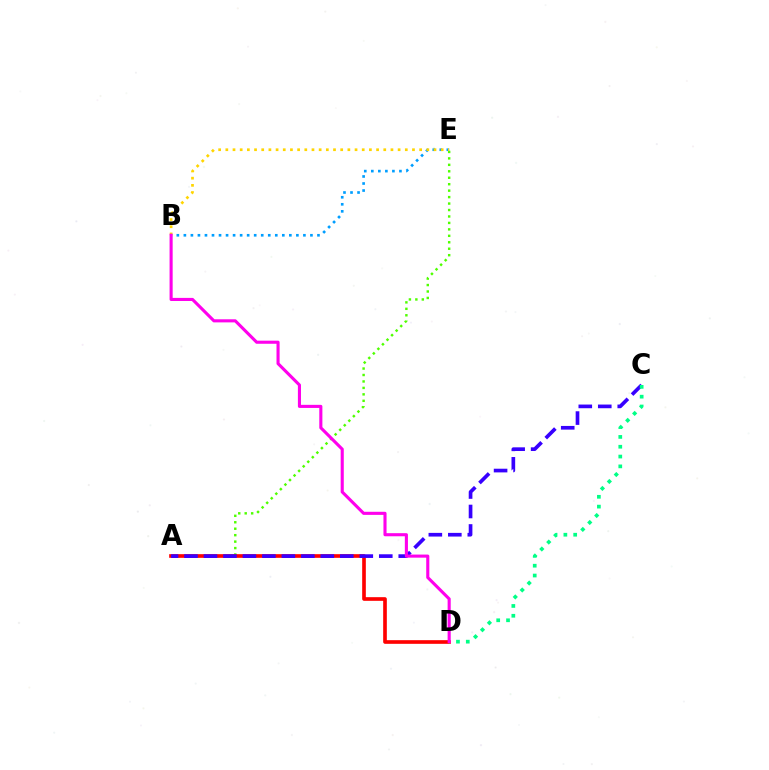{('A', 'E'): [{'color': '#4fff00', 'line_style': 'dotted', 'thickness': 1.75}], ('B', 'E'): [{'color': '#009eff', 'line_style': 'dotted', 'thickness': 1.91}, {'color': '#ffd500', 'line_style': 'dotted', 'thickness': 1.95}], ('A', 'D'): [{'color': '#ff0000', 'line_style': 'solid', 'thickness': 2.63}], ('A', 'C'): [{'color': '#3700ff', 'line_style': 'dashed', 'thickness': 2.65}], ('C', 'D'): [{'color': '#00ff86', 'line_style': 'dotted', 'thickness': 2.67}], ('B', 'D'): [{'color': '#ff00ed', 'line_style': 'solid', 'thickness': 2.23}]}